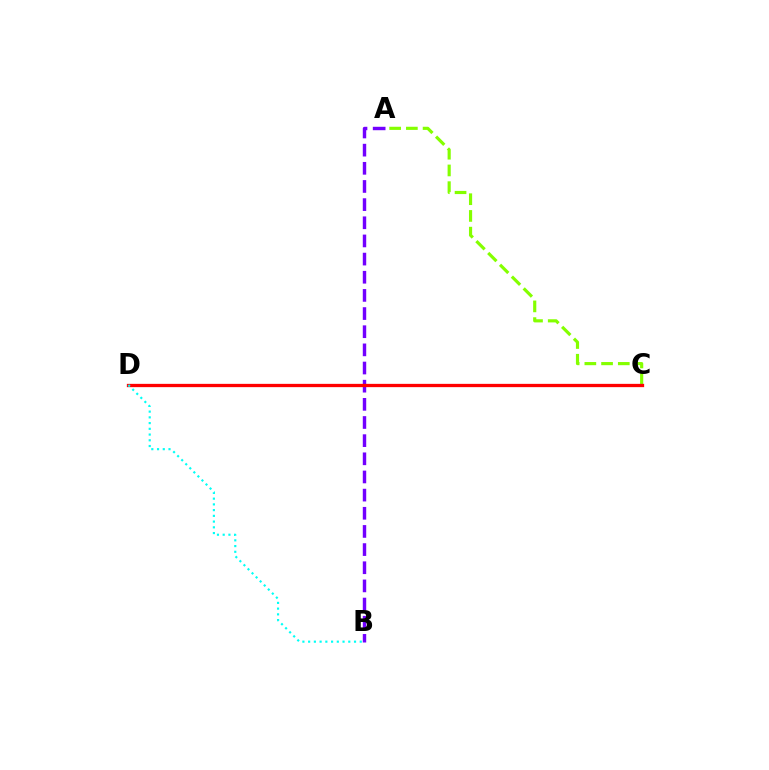{('A', 'C'): [{'color': '#84ff00', 'line_style': 'dashed', 'thickness': 2.27}], ('A', 'B'): [{'color': '#7200ff', 'line_style': 'dashed', 'thickness': 2.47}], ('C', 'D'): [{'color': '#ff0000', 'line_style': 'solid', 'thickness': 2.37}], ('B', 'D'): [{'color': '#00fff6', 'line_style': 'dotted', 'thickness': 1.56}]}